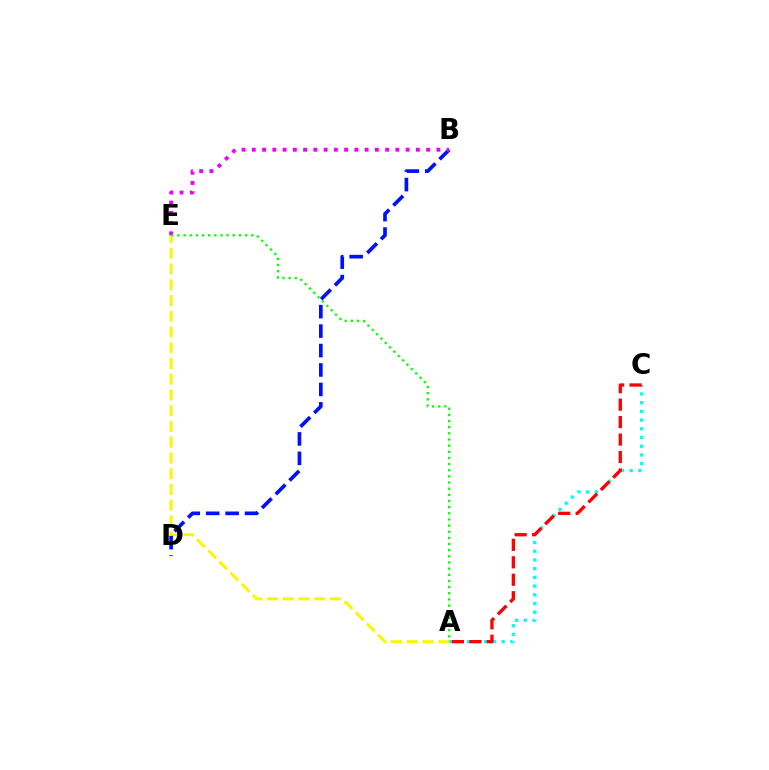{('A', 'C'): [{'color': '#00fff6', 'line_style': 'dotted', 'thickness': 2.37}, {'color': '#ff0000', 'line_style': 'dashed', 'thickness': 2.37}], ('A', 'E'): [{'color': '#fcf500', 'line_style': 'dashed', 'thickness': 2.14}, {'color': '#08ff00', 'line_style': 'dotted', 'thickness': 1.67}], ('B', 'D'): [{'color': '#0010ff', 'line_style': 'dashed', 'thickness': 2.64}], ('B', 'E'): [{'color': '#ee00ff', 'line_style': 'dotted', 'thickness': 2.79}]}